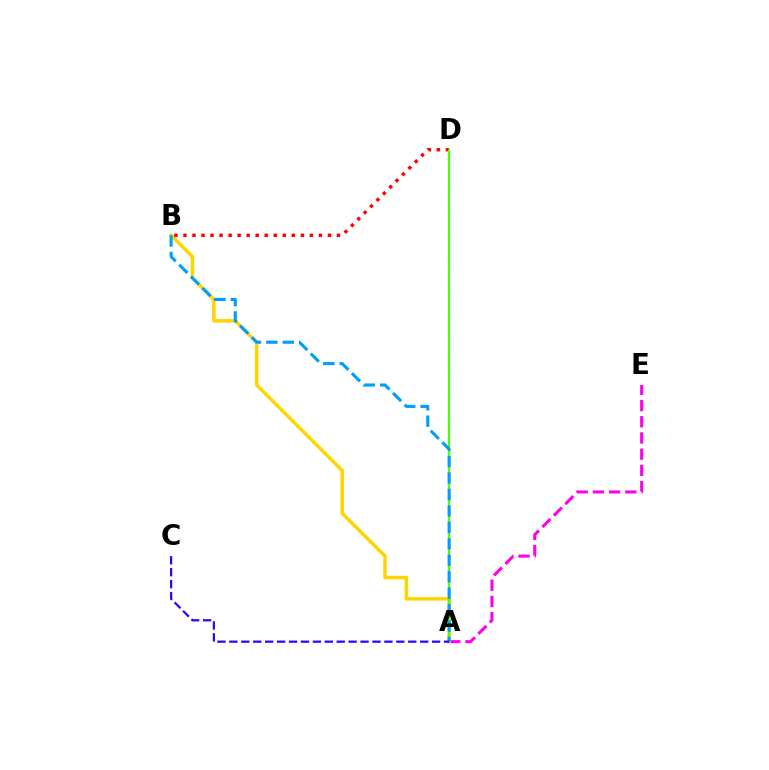{('A', 'D'): [{'color': '#00ff86', 'line_style': 'dashed', 'thickness': 1.56}, {'color': '#4fff00', 'line_style': 'solid', 'thickness': 1.53}], ('A', 'E'): [{'color': '#ff00ed', 'line_style': 'dashed', 'thickness': 2.2}], ('A', 'B'): [{'color': '#ffd500', 'line_style': 'solid', 'thickness': 2.51}, {'color': '#009eff', 'line_style': 'dashed', 'thickness': 2.23}], ('B', 'D'): [{'color': '#ff0000', 'line_style': 'dotted', 'thickness': 2.45}], ('A', 'C'): [{'color': '#3700ff', 'line_style': 'dashed', 'thickness': 1.62}]}